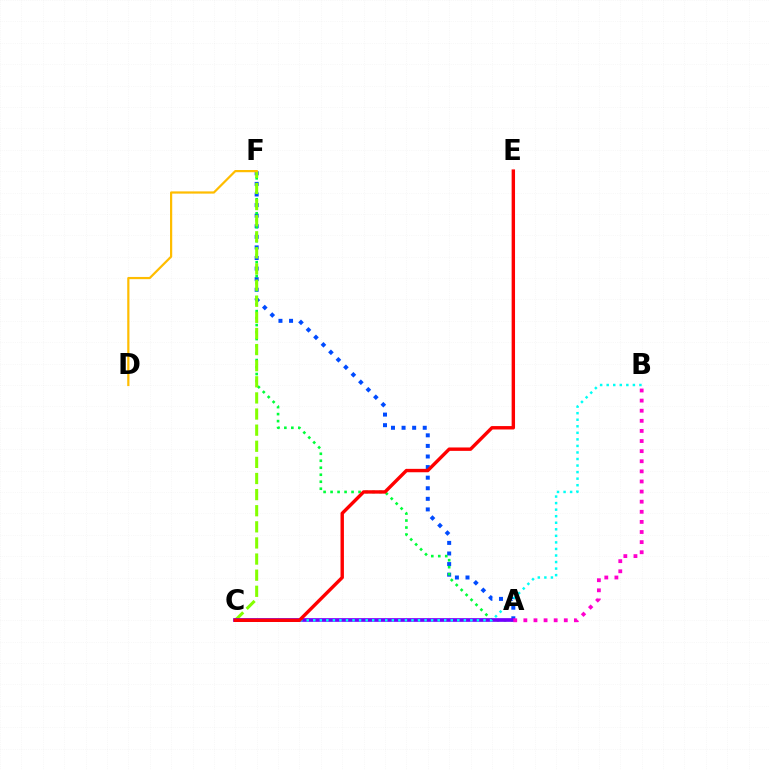{('A', 'F'): [{'color': '#004bff', 'line_style': 'dotted', 'thickness': 2.88}, {'color': '#00ff39', 'line_style': 'dotted', 'thickness': 1.9}], ('C', 'F'): [{'color': '#84ff00', 'line_style': 'dashed', 'thickness': 2.19}], ('A', 'C'): [{'color': '#7200ff', 'line_style': 'solid', 'thickness': 2.66}], ('D', 'F'): [{'color': '#ffbd00', 'line_style': 'solid', 'thickness': 1.6}], ('B', 'C'): [{'color': '#00fff6', 'line_style': 'dotted', 'thickness': 1.78}], ('A', 'B'): [{'color': '#ff00cf', 'line_style': 'dotted', 'thickness': 2.75}], ('C', 'E'): [{'color': '#ff0000', 'line_style': 'solid', 'thickness': 2.45}]}